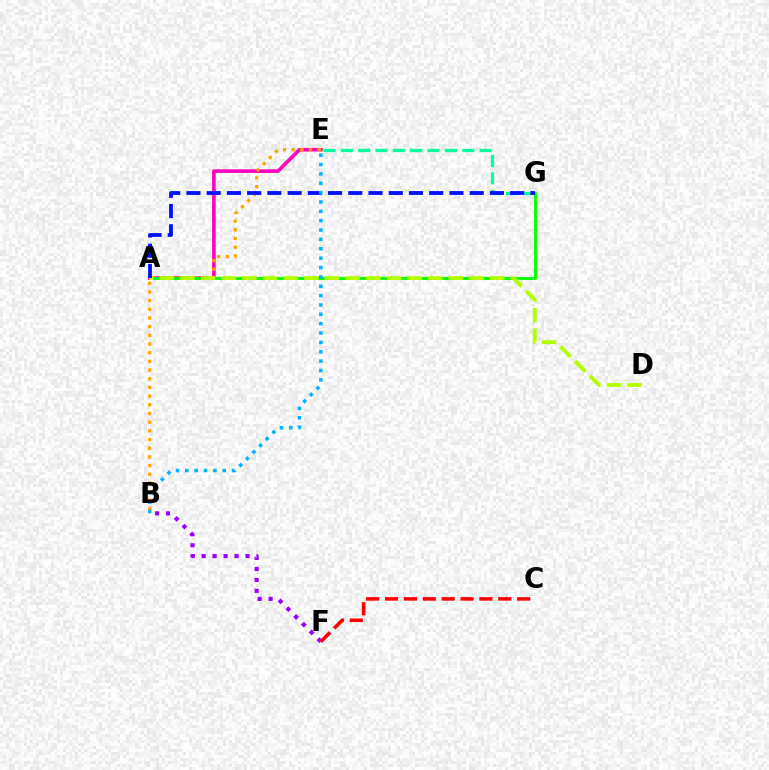{('A', 'E'): [{'color': '#ff00bd', 'line_style': 'solid', 'thickness': 2.59}], ('B', 'E'): [{'color': '#ffa500', 'line_style': 'dotted', 'thickness': 2.36}, {'color': '#00b5ff', 'line_style': 'dotted', 'thickness': 2.54}], ('E', 'G'): [{'color': '#00ff9d', 'line_style': 'dashed', 'thickness': 2.36}], ('A', 'G'): [{'color': '#08ff00', 'line_style': 'solid', 'thickness': 2.08}, {'color': '#0010ff', 'line_style': 'dashed', 'thickness': 2.75}], ('A', 'D'): [{'color': '#b3ff00', 'line_style': 'dashed', 'thickness': 2.81}], ('B', 'F'): [{'color': '#9b00ff', 'line_style': 'dotted', 'thickness': 2.98}], ('C', 'F'): [{'color': '#ff0000', 'line_style': 'dashed', 'thickness': 2.56}]}